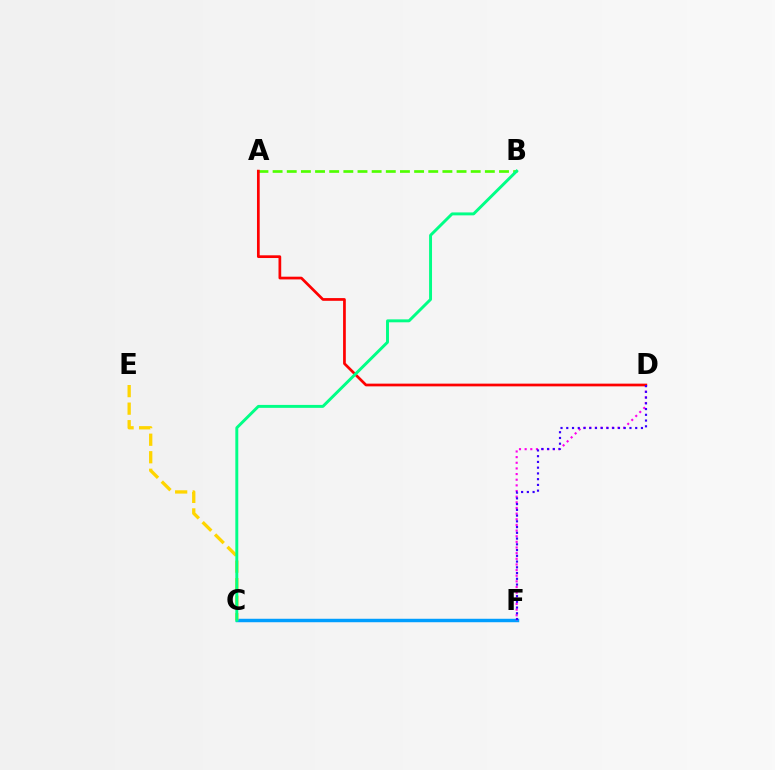{('C', 'F'): [{'color': '#009eff', 'line_style': 'solid', 'thickness': 2.48}], ('D', 'F'): [{'color': '#ff00ed', 'line_style': 'dotted', 'thickness': 1.53}, {'color': '#3700ff', 'line_style': 'dotted', 'thickness': 1.56}], ('A', 'B'): [{'color': '#4fff00', 'line_style': 'dashed', 'thickness': 1.92}], ('A', 'D'): [{'color': '#ff0000', 'line_style': 'solid', 'thickness': 1.96}], ('C', 'E'): [{'color': '#ffd500', 'line_style': 'dashed', 'thickness': 2.38}], ('B', 'C'): [{'color': '#00ff86', 'line_style': 'solid', 'thickness': 2.11}]}